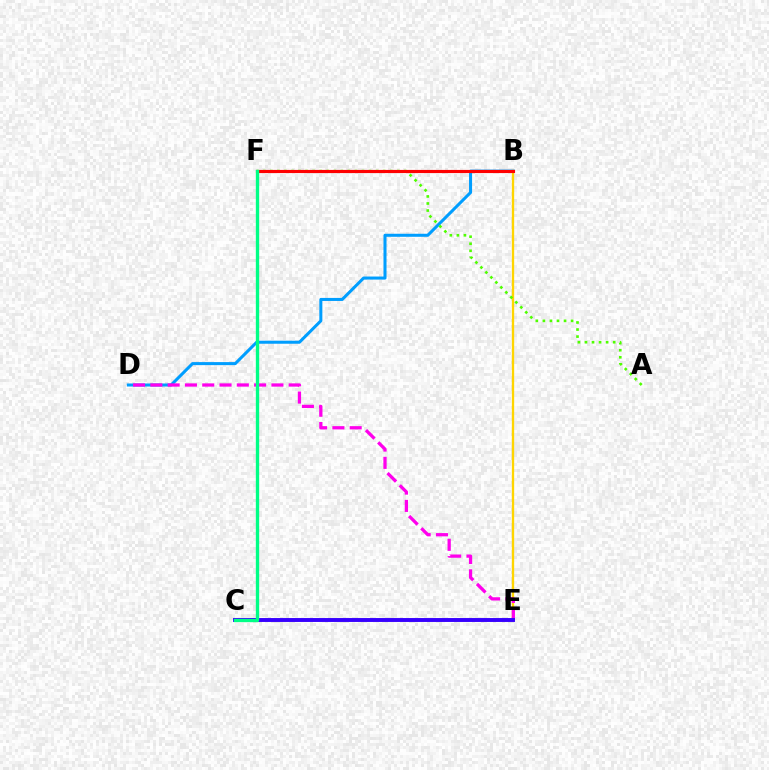{('B', 'D'): [{'color': '#009eff', 'line_style': 'solid', 'thickness': 2.19}], ('B', 'E'): [{'color': '#ffd500', 'line_style': 'solid', 'thickness': 1.68}], ('D', 'E'): [{'color': '#ff00ed', 'line_style': 'dashed', 'thickness': 2.35}], ('A', 'F'): [{'color': '#4fff00', 'line_style': 'dotted', 'thickness': 1.92}], ('C', 'E'): [{'color': '#3700ff', 'line_style': 'solid', 'thickness': 2.82}], ('B', 'F'): [{'color': '#ff0000', 'line_style': 'solid', 'thickness': 2.27}], ('C', 'F'): [{'color': '#00ff86', 'line_style': 'solid', 'thickness': 2.4}]}